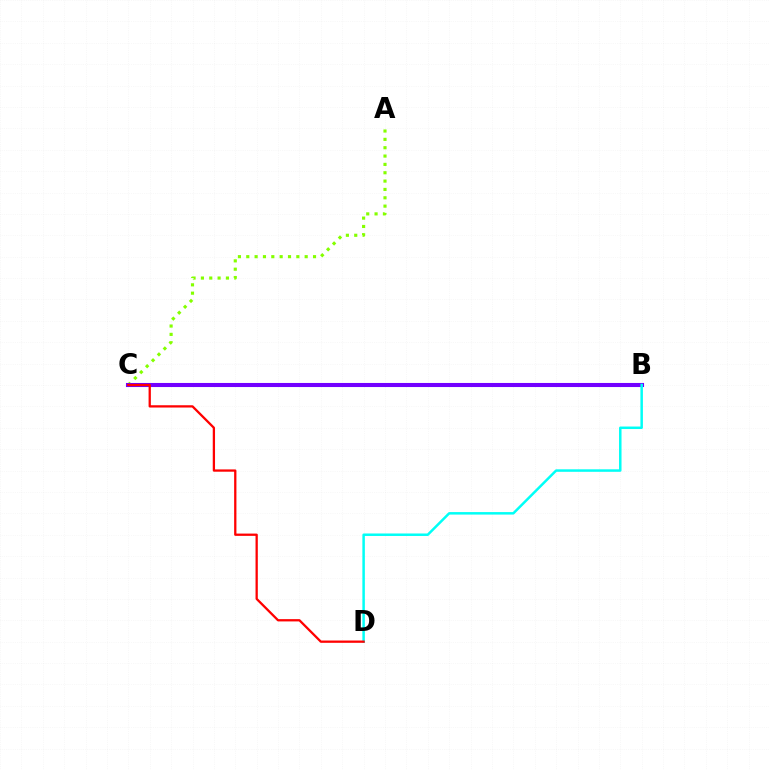{('A', 'C'): [{'color': '#84ff00', 'line_style': 'dotted', 'thickness': 2.27}], ('B', 'C'): [{'color': '#7200ff', 'line_style': 'solid', 'thickness': 2.93}], ('B', 'D'): [{'color': '#00fff6', 'line_style': 'solid', 'thickness': 1.79}], ('C', 'D'): [{'color': '#ff0000', 'line_style': 'solid', 'thickness': 1.65}]}